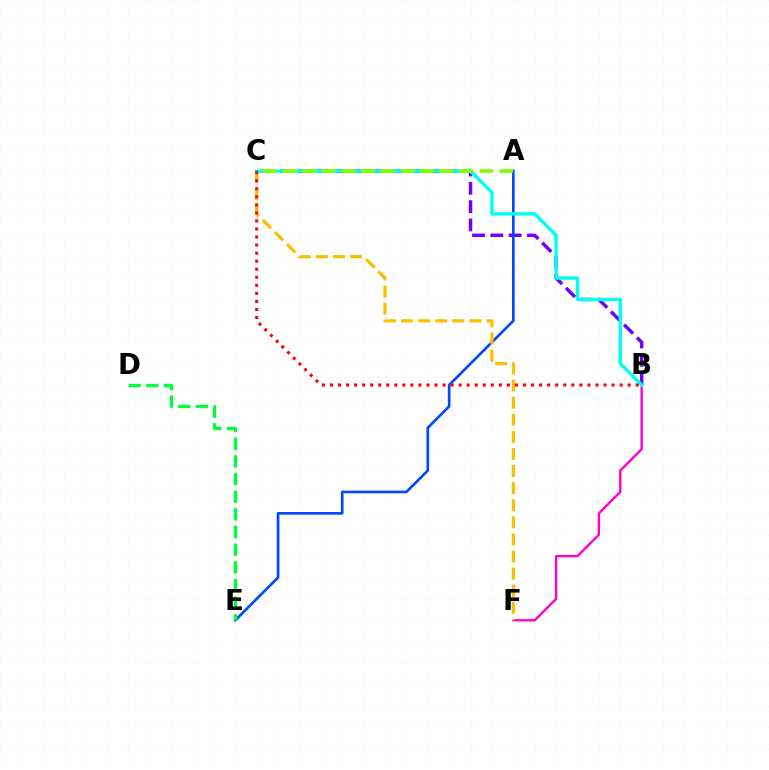{('B', 'C'): [{'color': '#7200ff', 'line_style': 'dashed', 'thickness': 2.49}, {'color': '#00fff6', 'line_style': 'solid', 'thickness': 2.46}, {'color': '#ff0000', 'line_style': 'dotted', 'thickness': 2.19}], ('A', 'E'): [{'color': '#004bff', 'line_style': 'solid', 'thickness': 1.93}], ('B', 'F'): [{'color': '#ff00cf', 'line_style': 'solid', 'thickness': 1.72}], ('D', 'E'): [{'color': '#00ff39', 'line_style': 'dashed', 'thickness': 2.4}], ('C', 'F'): [{'color': '#ffbd00', 'line_style': 'dashed', 'thickness': 2.32}], ('A', 'C'): [{'color': '#84ff00', 'line_style': 'dashed', 'thickness': 2.68}]}